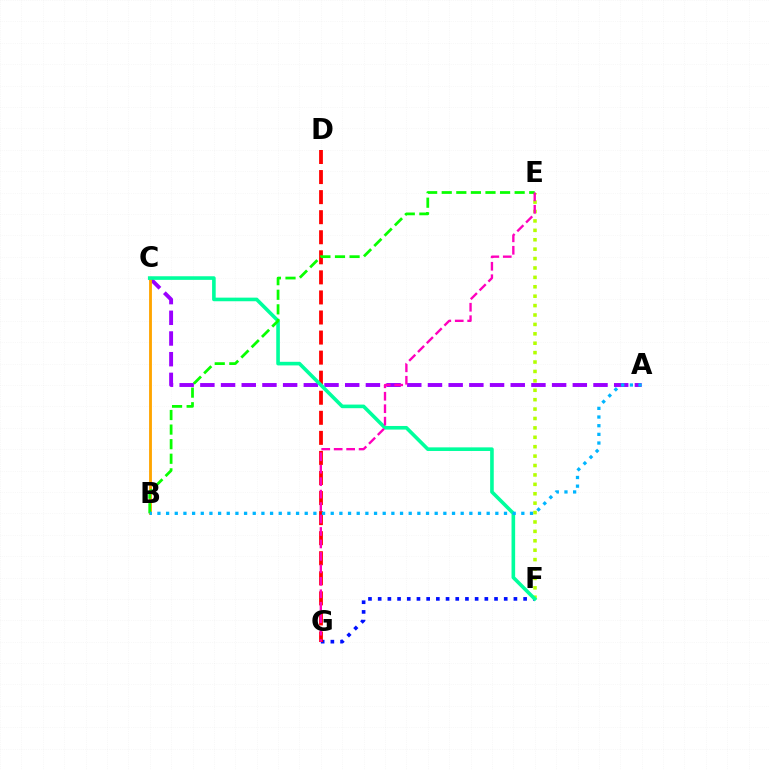{('E', 'F'): [{'color': '#b3ff00', 'line_style': 'dotted', 'thickness': 2.56}], ('A', 'C'): [{'color': '#9b00ff', 'line_style': 'dashed', 'thickness': 2.81}], ('B', 'C'): [{'color': '#ffa500', 'line_style': 'solid', 'thickness': 2.05}], ('F', 'G'): [{'color': '#0010ff', 'line_style': 'dotted', 'thickness': 2.63}], ('D', 'G'): [{'color': '#ff0000', 'line_style': 'dashed', 'thickness': 2.73}], ('C', 'F'): [{'color': '#00ff9d', 'line_style': 'solid', 'thickness': 2.6}], ('B', 'E'): [{'color': '#08ff00', 'line_style': 'dashed', 'thickness': 1.98}], ('E', 'G'): [{'color': '#ff00bd', 'line_style': 'dashed', 'thickness': 1.69}], ('A', 'B'): [{'color': '#00b5ff', 'line_style': 'dotted', 'thickness': 2.35}]}